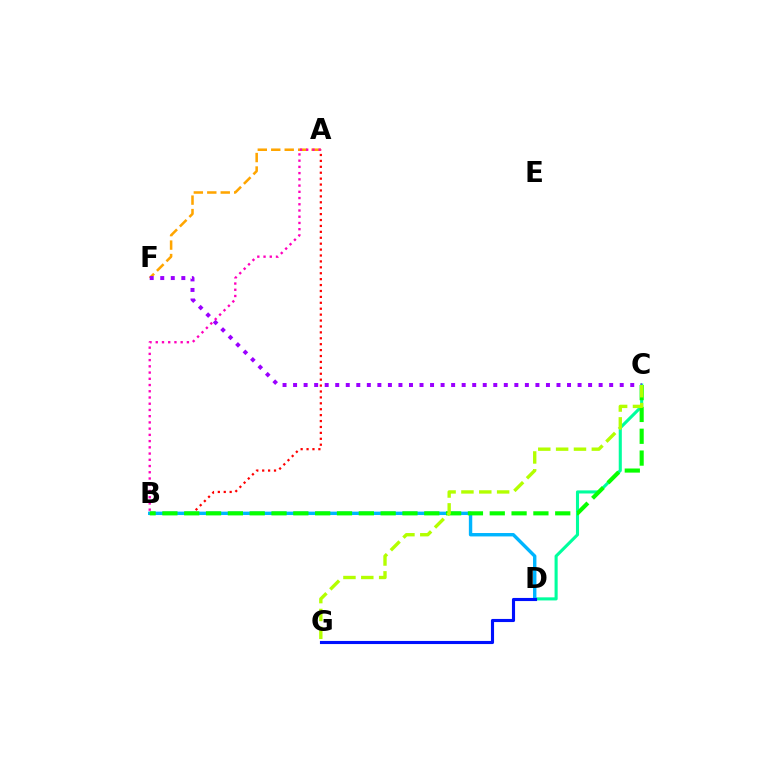{('A', 'F'): [{'color': '#ffa500', 'line_style': 'dashed', 'thickness': 1.83}], ('C', 'D'): [{'color': '#00ff9d', 'line_style': 'solid', 'thickness': 2.22}], ('A', 'B'): [{'color': '#ff0000', 'line_style': 'dotted', 'thickness': 1.61}, {'color': '#ff00bd', 'line_style': 'dotted', 'thickness': 1.69}], ('B', 'D'): [{'color': '#00b5ff', 'line_style': 'solid', 'thickness': 2.45}], ('C', 'F'): [{'color': '#9b00ff', 'line_style': 'dotted', 'thickness': 2.86}], ('B', 'C'): [{'color': '#08ff00', 'line_style': 'dashed', 'thickness': 2.96}], ('C', 'G'): [{'color': '#b3ff00', 'line_style': 'dashed', 'thickness': 2.42}], ('D', 'G'): [{'color': '#0010ff', 'line_style': 'solid', 'thickness': 2.24}]}